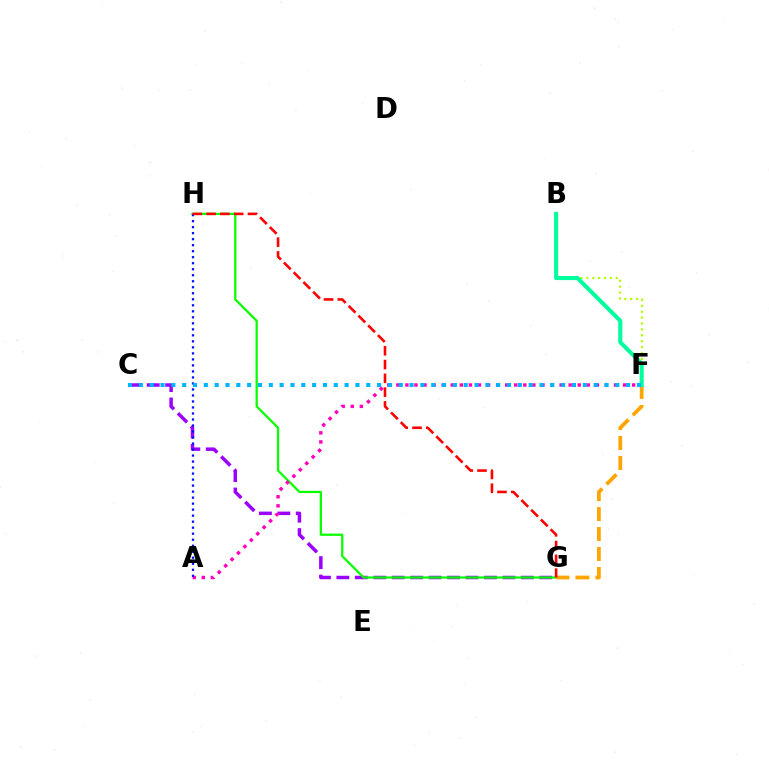{('C', 'G'): [{'color': '#9b00ff', 'line_style': 'dashed', 'thickness': 2.51}], ('G', 'H'): [{'color': '#08ff00', 'line_style': 'solid', 'thickness': 1.62}, {'color': '#ff0000', 'line_style': 'dashed', 'thickness': 1.87}], ('B', 'F'): [{'color': '#b3ff00', 'line_style': 'dotted', 'thickness': 1.6}, {'color': '#00ff9d', 'line_style': 'solid', 'thickness': 2.93}], ('A', 'F'): [{'color': '#ff00bd', 'line_style': 'dotted', 'thickness': 2.46}], ('F', 'G'): [{'color': '#ffa500', 'line_style': 'dashed', 'thickness': 2.71}], ('A', 'H'): [{'color': '#0010ff', 'line_style': 'dotted', 'thickness': 1.63}], ('C', 'F'): [{'color': '#00b5ff', 'line_style': 'dotted', 'thickness': 2.94}]}